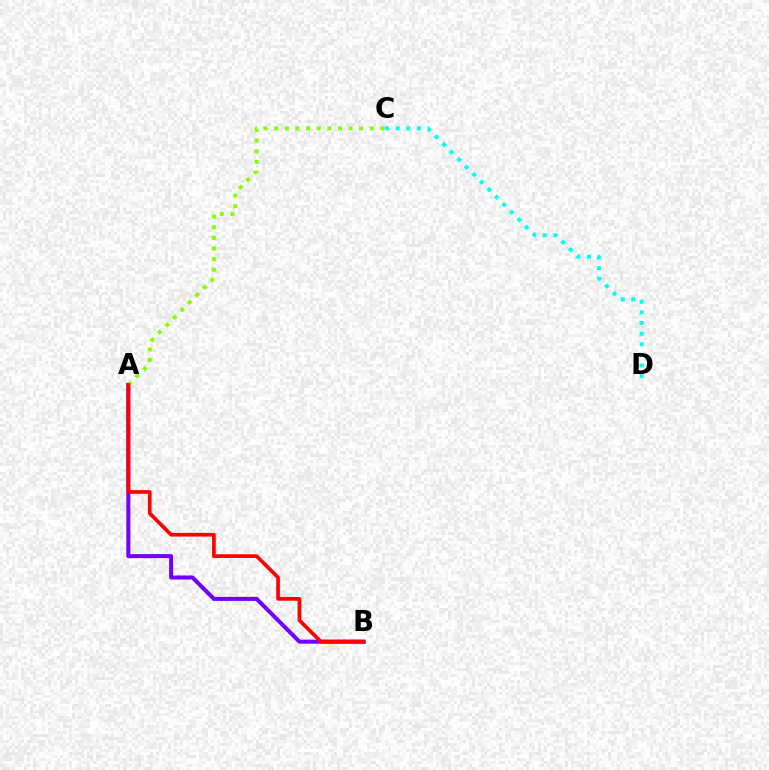{('A', 'B'): [{'color': '#7200ff', 'line_style': 'solid', 'thickness': 2.9}, {'color': '#ff0000', 'line_style': 'solid', 'thickness': 2.66}], ('C', 'D'): [{'color': '#00fff6', 'line_style': 'dotted', 'thickness': 2.89}], ('A', 'C'): [{'color': '#84ff00', 'line_style': 'dotted', 'thickness': 2.89}]}